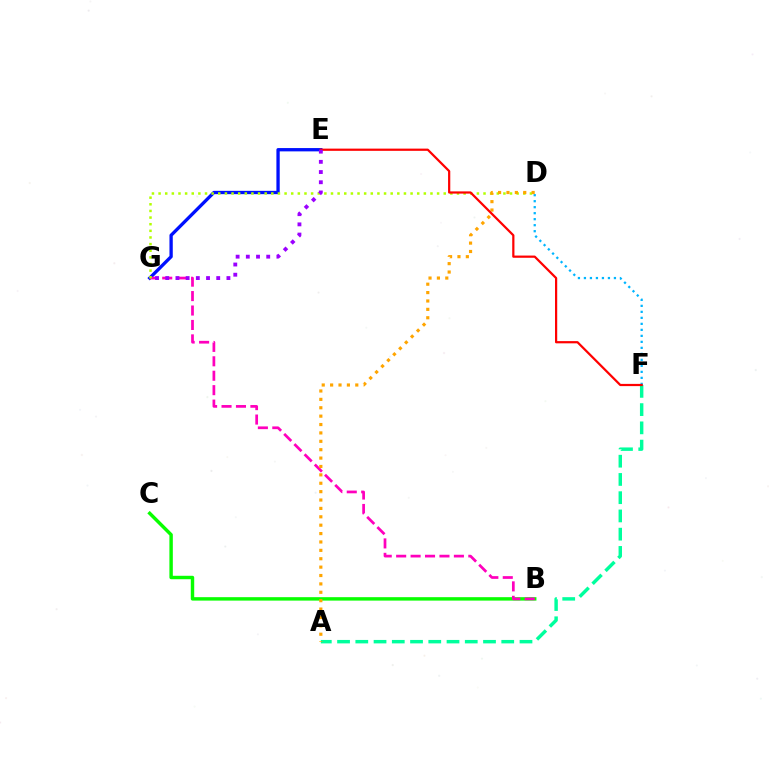{('D', 'F'): [{'color': '#00b5ff', 'line_style': 'dotted', 'thickness': 1.63}], ('E', 'G'): [{'color': '#0010ff', 'line_style': 'solid', 'thickness': 2.38}, {'color': '#9b00ff', 'line_style': 'dotted', 'thickness': 2.77}], ('B', 'C'): [{'color': '#08ff00', 'line_style': 'solid', 'thickness': 2.47}], ('B', 'G'): [{'color': '#ff00bd', 'line_style': 'dashed', 'thickness': 1.96}], ('D', 'G'): [{'color': '#b3ff00', 'line_style': 'dotted', 'thickness': 1.8}], ('A', 'F'): [{'color': '#00ff9d', 'line_style': 'dashed', 'thickness': 2.48}], ('A', 'D'): [{'color': '#ffa500', 'line_style': 'dotted', 'thickness': 2.28}], ('E', 'F'): [{'color': '#ff0000', 'line_style': 'solid', 'thickness': 1.6}]}